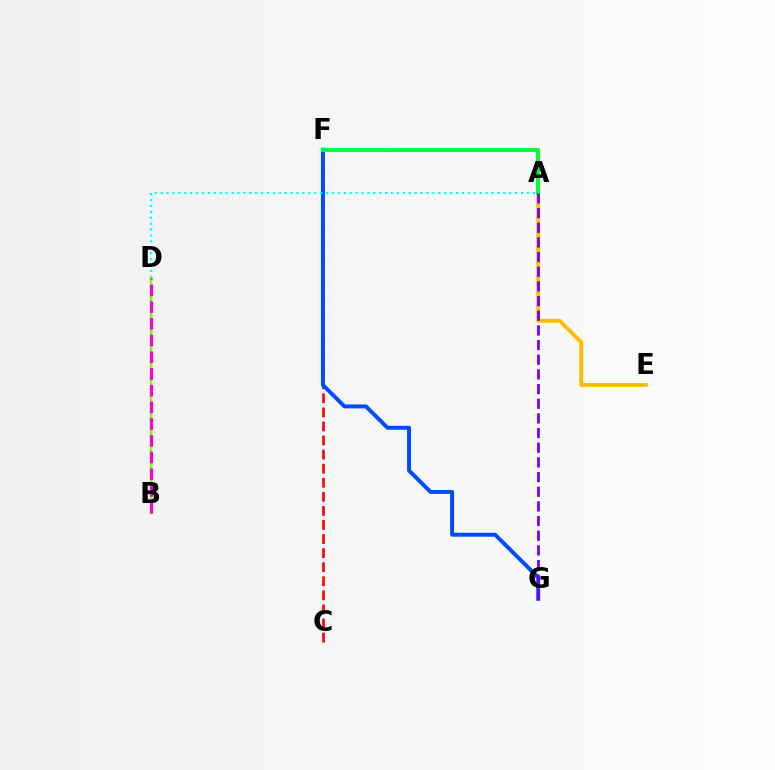{('C', 'F'): [{'color': '#ff0000', 'line_style': 'dashed', 'thickness': 1.91}], ('F', 'G'): [{'color': '#004bff', 'line_style': 'solid', 'thickness': 2.83}], ('A', 'E'): [{'color': '#ffbd00', 'line_style': 'solid', 'thickness': 2.79}], ('A', 'D'): [{'color': '#00fff6', 'line_style': 'dotted', 'thickness': 1.61}], ('A', 'F'): [{'color': '#00ff39', 'line_style': 'solid', 'thickness': 2.82}], ('B', 'D'): [{'color': '#84ff00', 'line_style': 'solid', 'thickness': 1.76}, {'color': '#ff00cf', 'line_style': 'dashed', 'thickness': 2.27}], ('A', 'G'): [{'color': '#7200ff', 'line_style': 'dashed', 'thickness': 1.99}]}